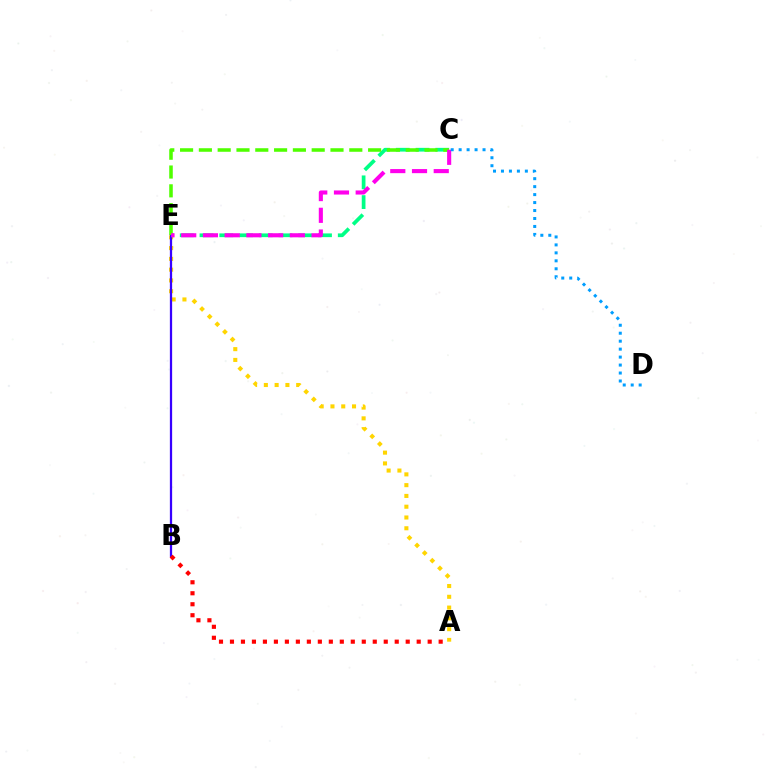{('A', 'E'): [{'color': '#ffd500', 'line_style': 'dotted', 'thickness': 2.93}], ('C', 'E'): [{'color': '#00ff86', 'line_style': 'dashed', 'thickness': 2.68}, {'color': '#4fff00', 'line_style': 'dashed', 'thickness': 2.55}, {'color': '#ff00ed', 'line_style': 'dashed', 'thickness': 2.95}], ('B', 'E'): [{'color': '#3700ff', 'line_style': 'solid', 'thickness': 1.62}], ('A', 'B'): [{'color': '#ff0000', 'line_style': 'dotted', 'thickness': 2.98}], ('C', 'D'): [{'color': '#009eff', 'line_style': 'dotted', 'thickness': 2.16}]}